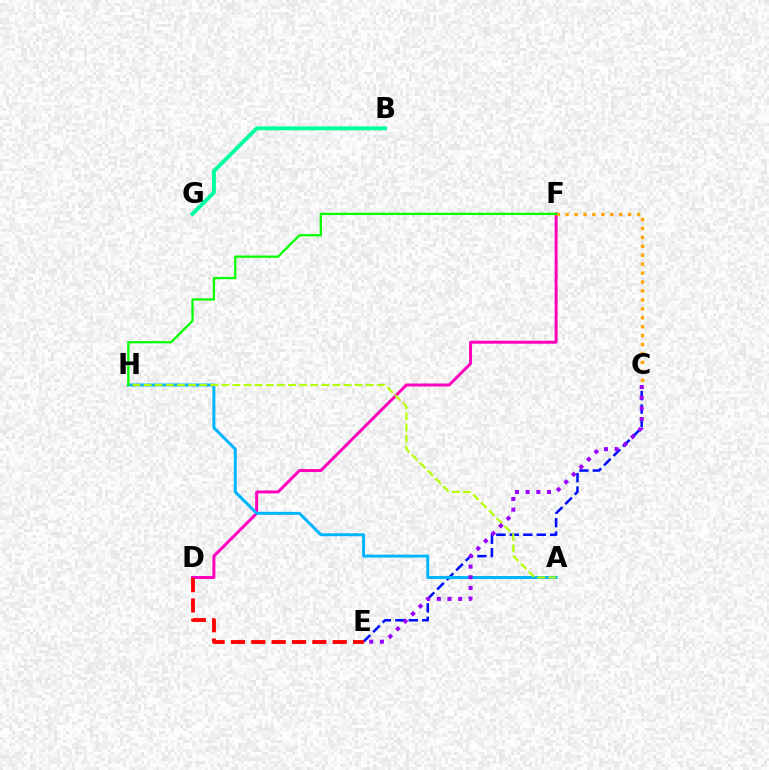{('C', 'E'): [{'color': '#0010ff', 'line_style': 'dashed', 'thickness': 1.83}, {'color': '#9b00ff', 'line_style': 'dotted', 'thickness': 2.9}], ('D', 'F'): [{'color': '#ff00bd', 'line_style': 'solid', 'thickness': 2.14}], ('C', 'F'): [{'color': '#ffa500', 'line_style': 'dotted', 'thickness': 2.43}], ('D', 'E'): [{'color': '#ff0000', 'line_style': 'dashed', 'thickness': 2.77}], ('B', 'G'): [{'color': '#00ff9d', 'line_style': 'solid', 'thickness': 2.82}], ('A', 'H'): [{'color': '#00b5ff', 'line_style': 'solid', 'thickness': 2.14}, {'color': '#b3ff00', 'line_style': 'dashed', 'thickness': 1.51}], ('F', 'H'): [{'color': '#08ff00', 'line_style': 'solid', 'thickness': 1.64}]}